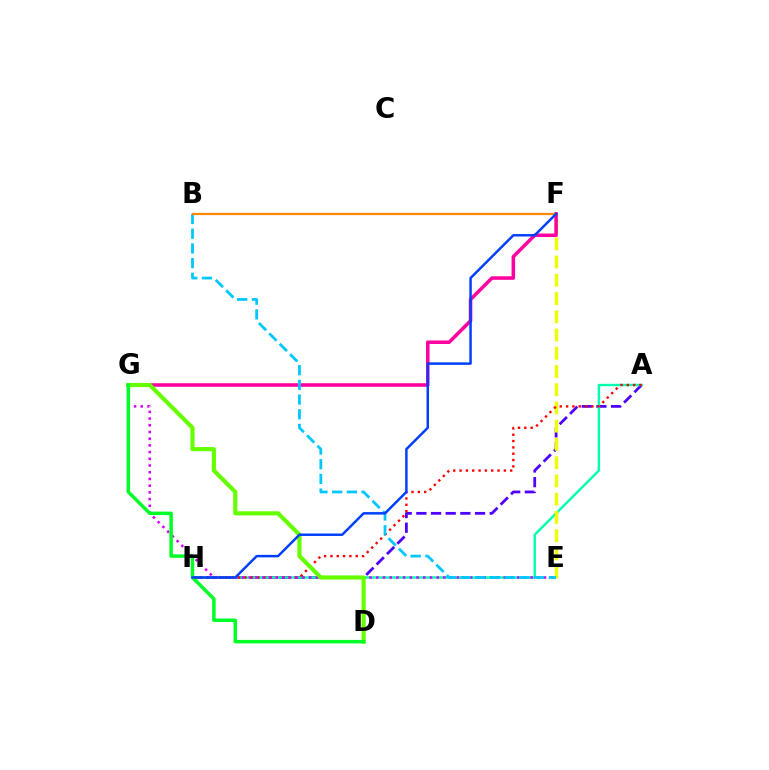{('A', 'H'): [{'color': '#4f00ff', 'line_style': 'dashed', 'thickness': 1.99}, {'color': '#00ffaf', 'line_style': 'solid', 'thickness': 1.73}, {'color': '#ff0000', 'line_style': 'dotted', 'thickness': 1.72}], ('E', 'F'): [{'color': '#eeff00', 'line_style': 'dashed', 'thickness': 2.48}], ('F', 'G'): [{'color': '#ff00a0', 'line_style': 'solid', 'thickness': 2.54}], ('E', 'G'): [{'color': '#d600ff', 'line_style': 'dotted', 'thickness': 1.82}], ('D', 'G'): [{'color': '#66ff00', 'line_style': 'solid', 'thickness': 3.0}, {'color': '#00ff27', 'line_style': 'solid', 'thickness': 2.51}], ('B', 'E'): [{'color': '#00c7ff', 'line_style': 'dashed', 'thickness': 2.0}], ('B', 'F'): [{'color': '#ff8800', 'line_style': 'solid', 'thickness': 1.63}], ('F', 'H'): [{'color': '#003fff', 'line_style': 'solid', 'thickness': 1.78}]}